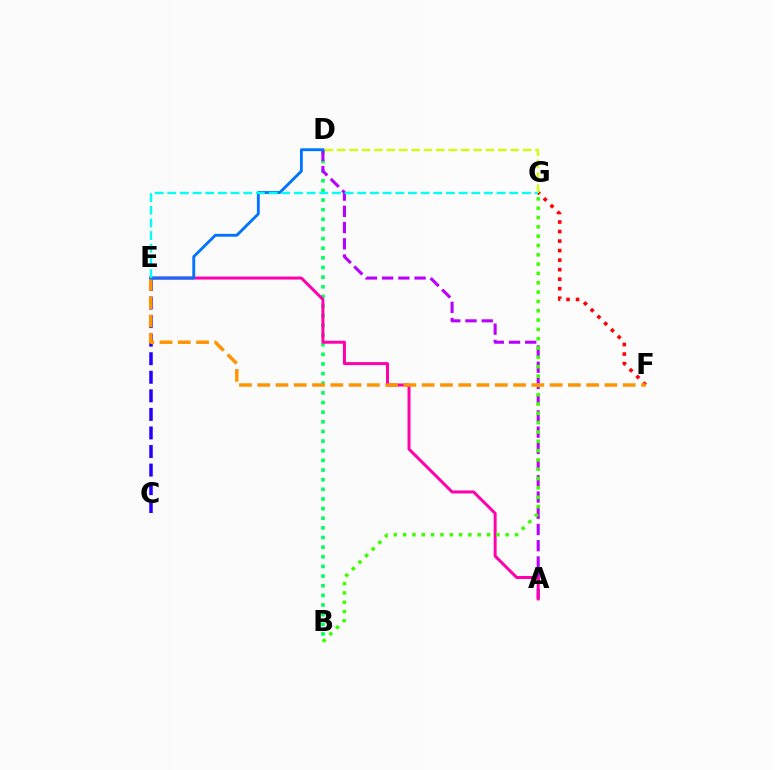{('B', 'D'): [{'color': '#00ff5c', 'line_style': 'dotted', 'thickness': 2.62}], ('A', 'D'): [{'color': '#b900ff', 'line_style': 'dashed', 'thickness': 2.2}], ('C', 'E'): [{'color': '#2500ff', 'line_style': 'dashed', 'thickness': 2.52}], ('A', 'E'): [{'color': '#ff00ac', 'line_style': 'solid', 'thickness': 2.15}], ('F', 'G'): [{'color': '#ff0000', 'line_style': 'dotted', 'thickness': 2.59}], ('B', 'G'): [{'color': '#3dff00', 'line_style': 'dotted', 'thickness': 2.53}], ('E', 'F'): [{'color': '#ff9400', 'line_style': 'dashed', 'thickness': 2.48}], ('D', 'G'): [{'color': '#d1ff00', 'line_style': 'dashed', 'thickness': 1.68}], ('D', 'E'): [{'color': '#0074ff', 'line_style': 'solid', 'thickness': 2.06}], ('E', 'G'): [{'color': '#00fff6', 'line_style': 'dashed', 'thickness': 1.72}]}